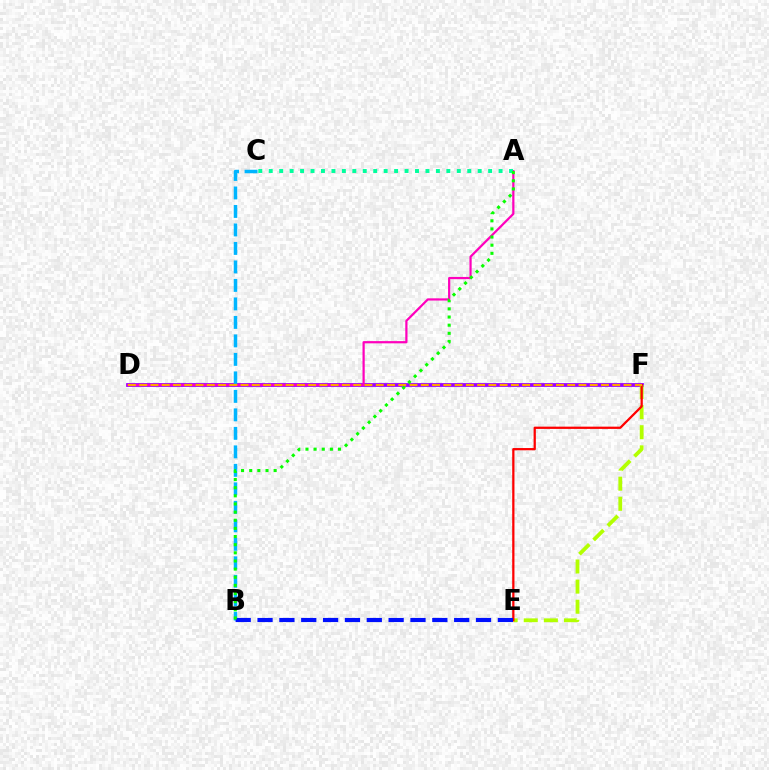{('D', 'F'): [{'color': '#9b00ff', 'line_style': 'solid', 'thickness': 2.72}, {'color': '#ffa500', 'line_style': 'dashed', 'thickness': 1.53}], ('E', 'F'): [{'color': '#b3ff00', 'line_style': 'dashed', 'thickness': 2.73}, {'color': '#ff0000', 'line_style': 'solid', 'thickness': 1.63}], ('B', 'C'): [{'color': '#00b5ff', 'line_style': 'dashed', 'thickness': 2.51}], ('A', 'D'): [{'color': '#ff00bd', 'line_style': 'solid', 'thickness': 1.6}], ('A', 'C'): [{'color': '#00ff9d', 'line_style': 'dotted', 'thickness': 2.84}], ('B', 'E'): [{'color': '#0010ff', 'line_style': 'dashed', 'thickness': 2.97}], ('A', 'B'): [{'color': '#08ff00', 'line_style': 'dotted', 'thickness': 2.21}]}